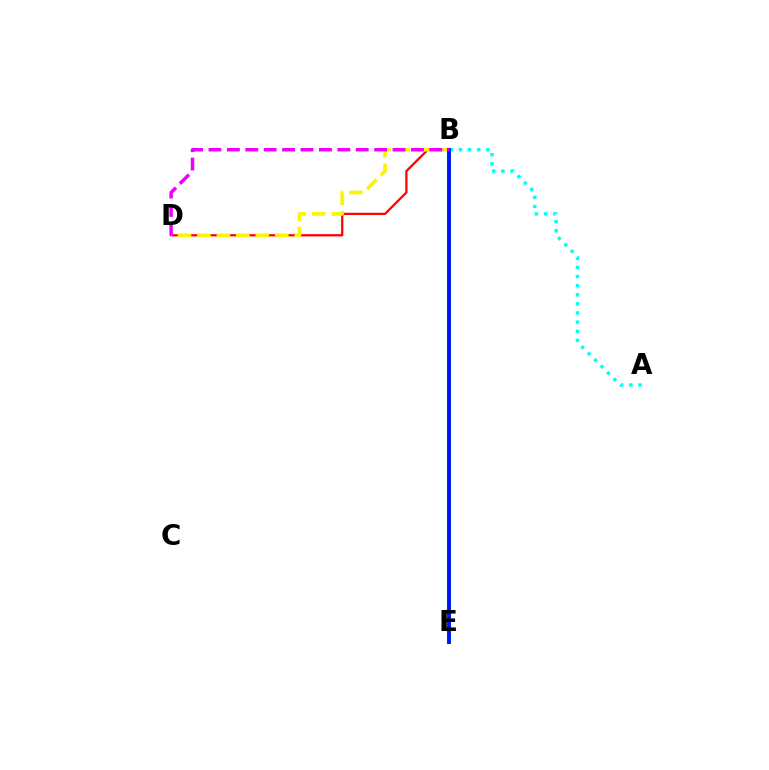{('B', 'D'): [{'color': '#ff0000', 'line_style': 'solid', 'thickness': 1.62}, {'color': '#fcf500', 'line_style': 'dashed', 'thickness': 2.64}, {'color': '#ee00ff', 'line_style': 'dashed', 'thickness': 2.5}], ('B', 'E'): [{'color': '#08ff00', 'line_style': 'solid', 'thickness': 2.99}, {'color': '#0010ff', 'line_style': 'solid', 'thickness': 2.71}], ('A', 'B'): [{'color': '#00fff6', 'line_style': 'dotted', 'thickness': 2.48}]}